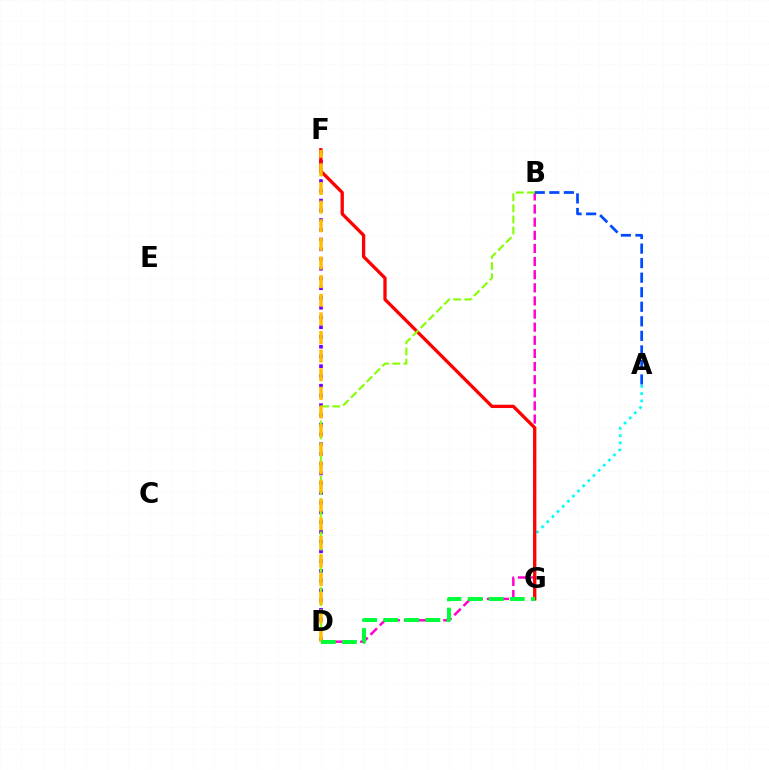{('B', 'D'): [{'color': '#ff00cf', 'line_style': 'dashed', 'thickness': 1.78}, {'color': '#84ff00', 'line_style': 'dashed', 'thickness': 1.51}], ('A', 'G'): [{'color': '#00fff6', 'line_style': 'dotted', 'thickness': 1.97}], ('A', 'B'): [{'color': '#004bff', 'line_style': 'dashed', 'thickness': 1.98}], ('D', 'F'): [{'color': '#7200ff', 'line_style': 'dotted', 'thickness': 2.65}, {'color': '#ffbd00', 'line_style': 'dashed', 'thickness': 2.53}], ('F', 'G'): [{'color': '#ff0000', 'line_style': 'solid', 'thickness': 2.37}], ('D', 'G'): [{'color': '#00ff39', 'line_style': 'dashed', 'thickness': 2.86}]}